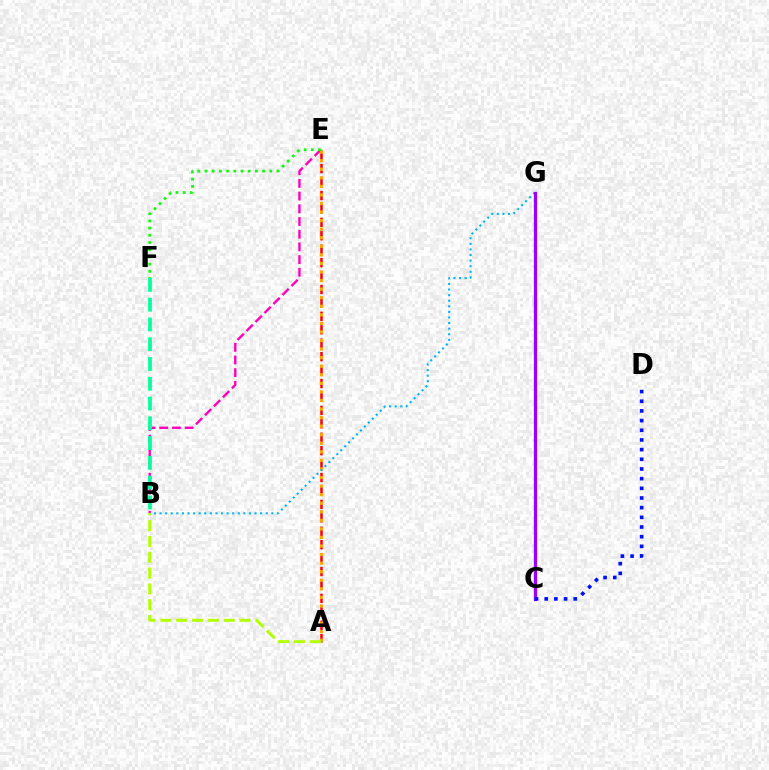{('B', 'E'): [{'color': '#ff00bd', 'line_style': 'dashed', 'thickness': 1.73}], ('A', 'E'): [{'color': '#ff0000', 'line_style': 'dashed', 'thickness': 1.82}, {'color': '#ffa500', 'line_style': 'dotted', 'thickness': 2.33}], ('E', 'F'): [{'color': '#08ff00', 'line_style': 'dotted', 'thickness': 1.96}], ('B', 'G'): [{'color': '#00b5ff', 'line_style': 'dotted', 'thickness': 1.52}], ('A', 'B'): [{'color': '#b3ff00', 'line_style': 'dashed', 'thickness': 2.15}], ('C', 'G'): [{'color': '#9b00ff', 'line_style': 'solid', 'thickness': 2.34}], ('B', 'F'): [{'color': '#00ff9d', 'line_style': 'dashed', 'thickness': 2.69}], ('C', 'D'): [{'color': '#0010ff', 'line_style': 'dotted', 'thickness': 2.63}]}